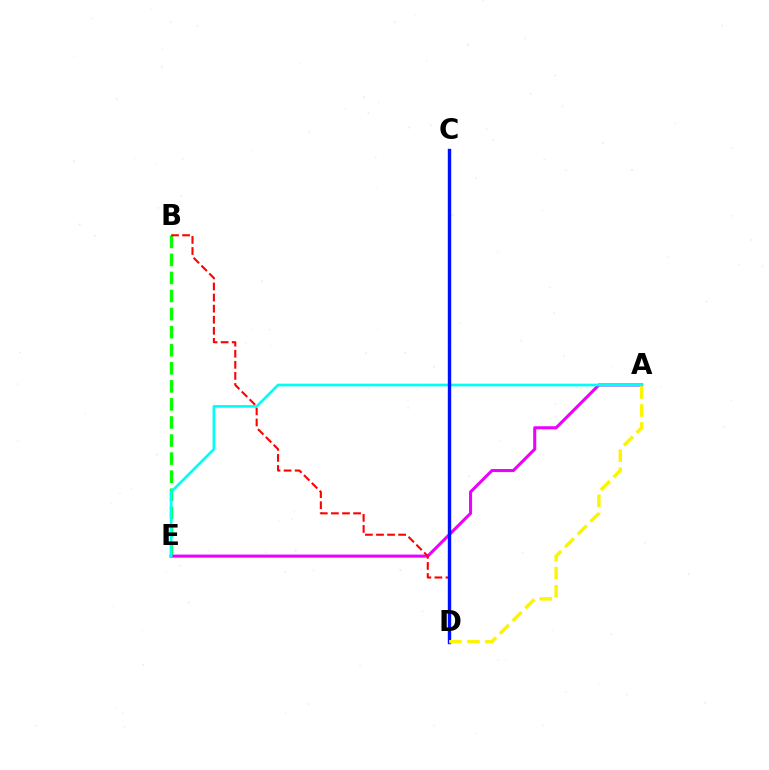{('B', 'E'): [{'color': '#08ff00', 'line_style': 'dashed', 'thickness': 2.45}], ('A', 'E'): [{'color': '#ee00ff', 'line_style': 'solid', 'thickness': 2.2}, {'color': '#00fff6', 'line_style': 'solid', 'thickness': 1.94}], ('B', 'D'): [{'color': '#ff0000', 'line_style': 'dashed', 'thickness': 1.51}], ('C', 'D'): [{'color': '#0010ff', 'line_style': 'solid', 'thickness': 2.43}], ('A', 'D'): [{'color': '#fcf500', 'line_style': 'dashed', 'thickness': 2.45}]}